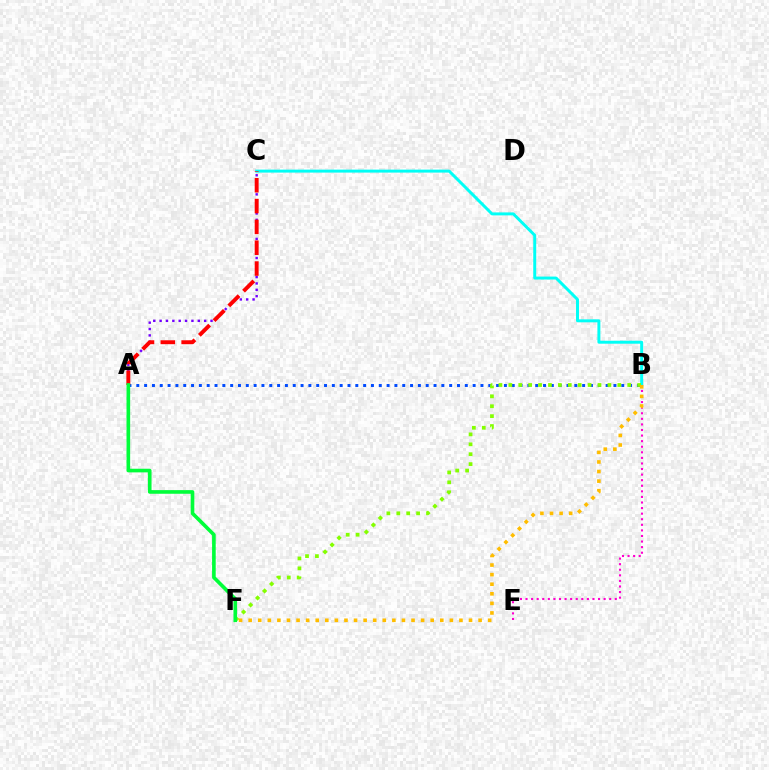{('B', 'C'): [{'color': '#00fff6', 'line_style': 'solid', 'thickness': 2.13}], ('B', 'E'): [{'color': '#ff00cf', 'line_style': 'dotted', 'thickness': 1.52}], ('A', 'C'): [{'color': '#7200ff', 'line_style': 'dotted', 'thickness': 1.73}, {'color': '#ff0000', 'line_style': 'dashed', 'thickness': 2.83}], ('A', 'B'): [{'color': '#004bff', 'line_style': 'dotted', 'thickness': 2.13}], ('B', 'F'): [{'color': '#84ff00', 'line_style': 'dotted', 'thickness': 2.69}, {'color': '#ffbd00', 'line_style': 'dotted', 'thickness': 2.6}], ('A', 'F'): [{'color': '#00ff39', 'line_style': 'solid', 'thickness': 2.62}]}